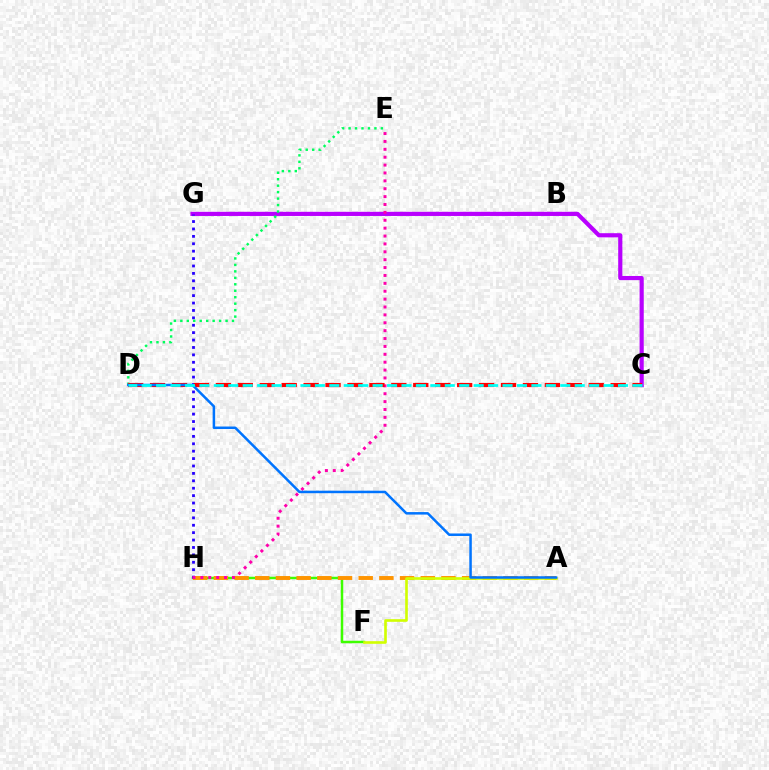{('C', 'G'): [{'color': '#b900ff', 'line_style': 'solid', 'thickness': 3.0}], ('F', 'H'): [{'color': '#3dff00', 'line_style': 'solid', 'thickness': 1.79}], ('A', 'H'): [{'color': '#ff9400', 'line_style': 'dashed', 'thickness': 2.81}], ('G', 'H'): [{'color': '#2500ff', 'line_style': 'dotted', 'thickness': 2.01}], ('E', 'H'): [{'color': '#ff00ac', 'line_style': 'dotted', 'thickness': 2.14}], ('A', 'F'): [{'color': '#d1ff00', 'line_style': 'solid', 'thickness': 1.9}], ('D', 'E'): [{'color': '#00ff5c', 'line_style': 'dotted', 'thickness': 1.76}], ('C', 'D'): [{'color': '#ff0000', 'line_style': 'dashed', 'thickness': 2.98}, {'color': '#00fff6', 'line_style': 'dashed', 'thickness': 1.96}], ('A', 'D'): [{'color': '#0074ff', 'line_style': 'solid', 'thickness': 1.81}]}